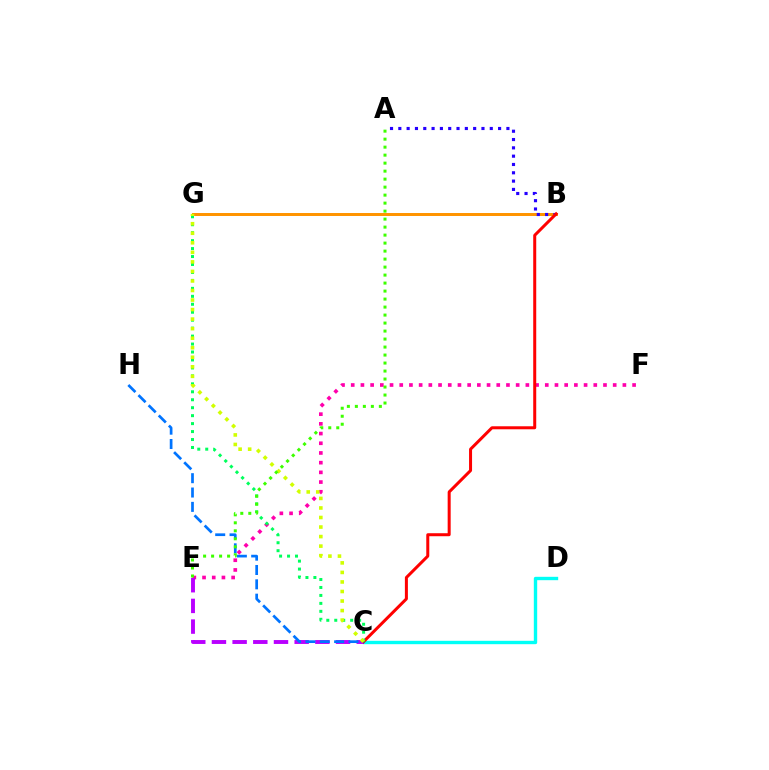{('B', 'G'): [{'color': '#ff9400', 'line_style': 'solid', 'thickness': 2.14}], ('C', 'D'): [{'color': '#00fff6', 'line_style': 'solid', 'thickness': 2.43}], ('E', 'F'): [{'color': '#ff00ac', 'line_style': 'dotted', 'thickness': 2.64}], ('C', 'E'): [{'color': '#b900ff', 'line_style': 'dashed', 'thickness': 2.81}], ('A', 'B'): [{'color': '#2500ff', 'line_style': 'dotted', 'thickness': 2.26}], ('B', 'C'): [{'color': '#ff0000', 'line_style': 'solid', 'thickness': 2.17}], ('C', 'G'): [{'color': '#00ff5c', 'line_style': 'dotted', 'thickness': 2.16}, {'color': '#d1ff00', 'line_style': 'dotted', 'thickness': 2.59}], ('C', 'H'): [{'color': '#0074ff', 'line_style': 'dashed', 'thickness': 1.95}], ('A', 'E'): [{'color': '#3dff00', 'line_style': 'dotted', 'thickness': 2.17}]}